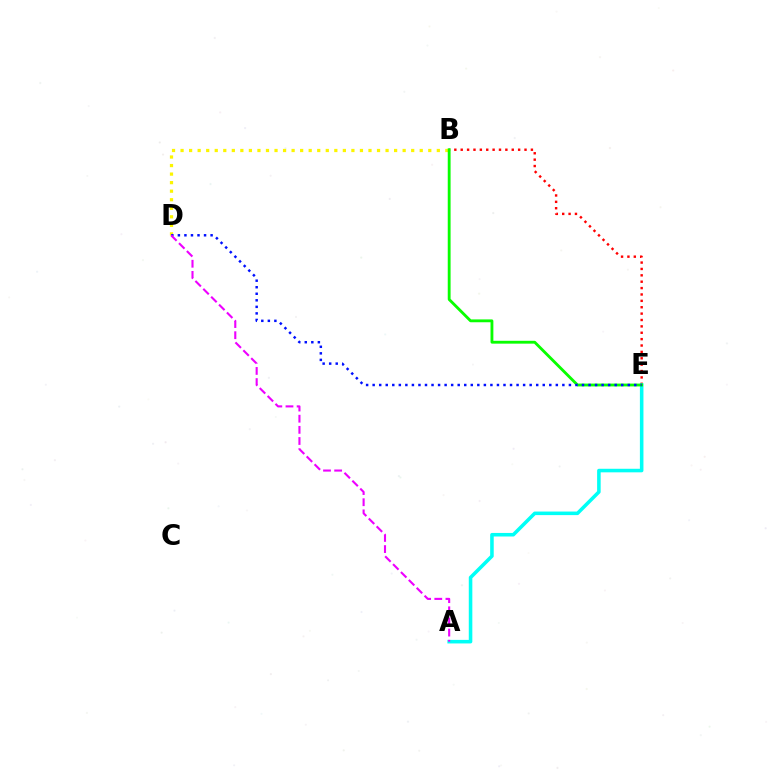{('B', 'E'): [{'color': '#ff0000', 'line_style': 'dotted', 'thickness': 1.73}, {'color': '#08ff00', 'line_style': 'solid', 'thickness': 2.05}], ('B', 'D'): [{'color': '#fcf500', 'line_style': 'dotted', 'thickness': 2.32}], ('A', 'E'): [{'color': '#00fff6', 'line_style': 'solid', 'thickness': 2.56}], ('D', 'E'): [{'color': '#0010ff', 'line_style': 'dotted', 'thickness': 1.78}], ('A', 'D'): [{'color': '#ee00ff', 'line_style': 'dashed', 'thickness': 1.51}]}